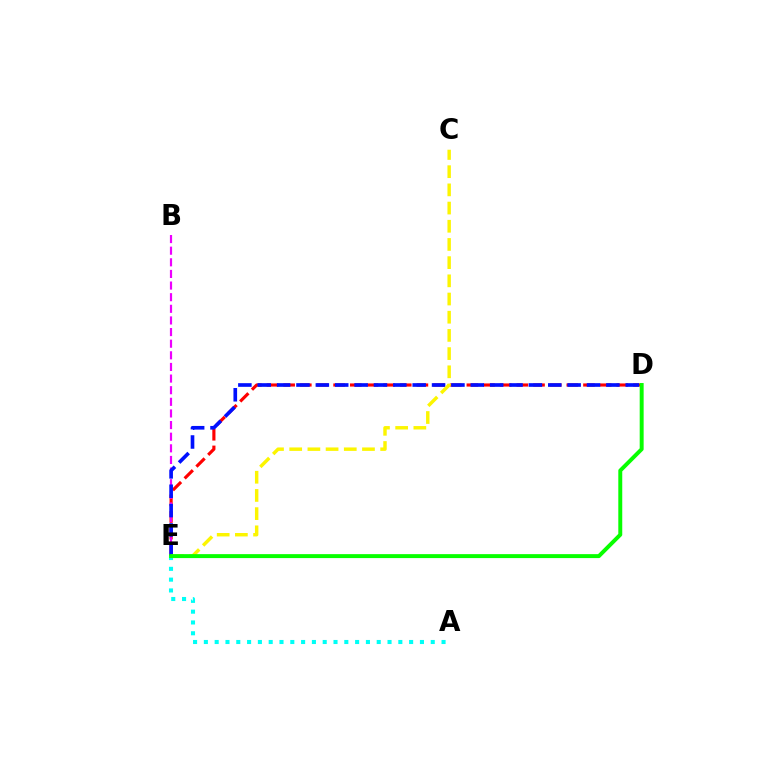{('D', 'E'): [{'color': '#ff0000', 'line_style': 'dashed', 'thickness': 2.26}, {'color': '#0010ff', 'line_style': 'dashed', 'thickness': 2.63}, {'color': '#08ff00', 'line_style': 'solid', 'thickness': 2.84}], ('B', 'E'): [{'color': '#ee00ff', 'line_style': 'dashed', 'thickness': 1.58}], ('C', 'E'): [{'color': '#fcf500', 'line_style': 'dashed', 'thickness': 2.47}], ('A', 'E'): [{'color': '#00fff6', 'line_style': 'dotted', 'thickness': 2.94}]}